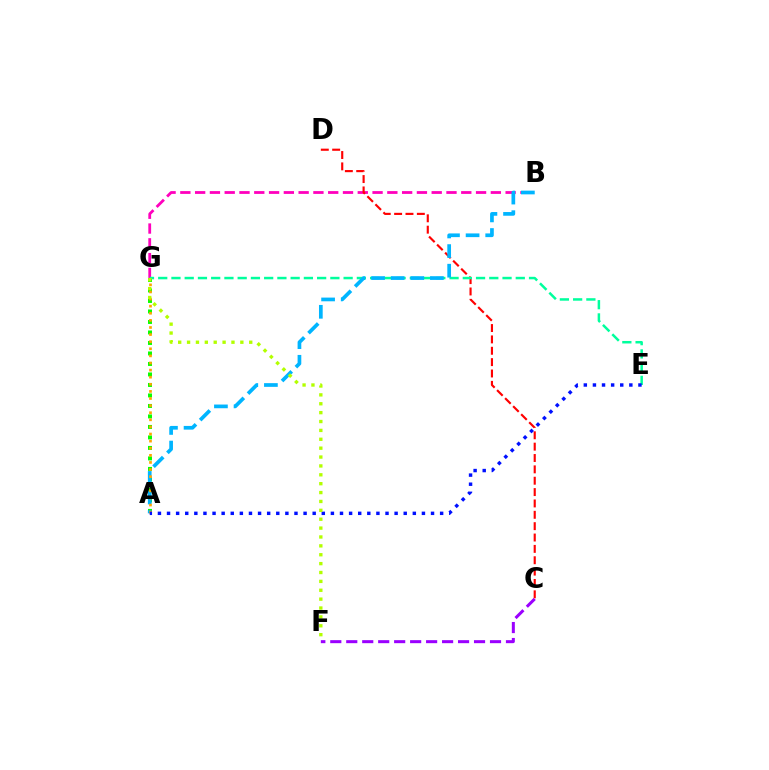{('C', 'F'): [{'color': '#9b00ff', 'line_style': 'dashed', 'thickness': 2.17}], ('A', 'G'): [{'color': '#08ff00', 'line_style': 'dotted', 'thickness': 2.85}, {'color': '#ffa500', 'line_style': 'dotted', 'thickness': 1.93}], ('B', 'G'): [{'color': '#ff00bd', 'line_style': 'dashed', 'thickness': 2.01}], ('C', 'D'): [{'color': '#ff0000', 'line_style': 'dashed', 'thickness': 1.54}], ('E', 'G'): [{'color': '#00ff9d', 'line_style': 'dashed', 'thickness': 1.8}], ('A', 'B'): [{'color': '#00b5ff', 'line_style': 'dashed', 'thickness': 2.66}], ('A', 'E'): [{'color': '#0010ff', 'line_style': 'dotted', 'thickness': 2.47}], ('F', 'G'): [{'color': '#b3ff00', 'line_style': 'dotted', 'thickness': 2.41}]}